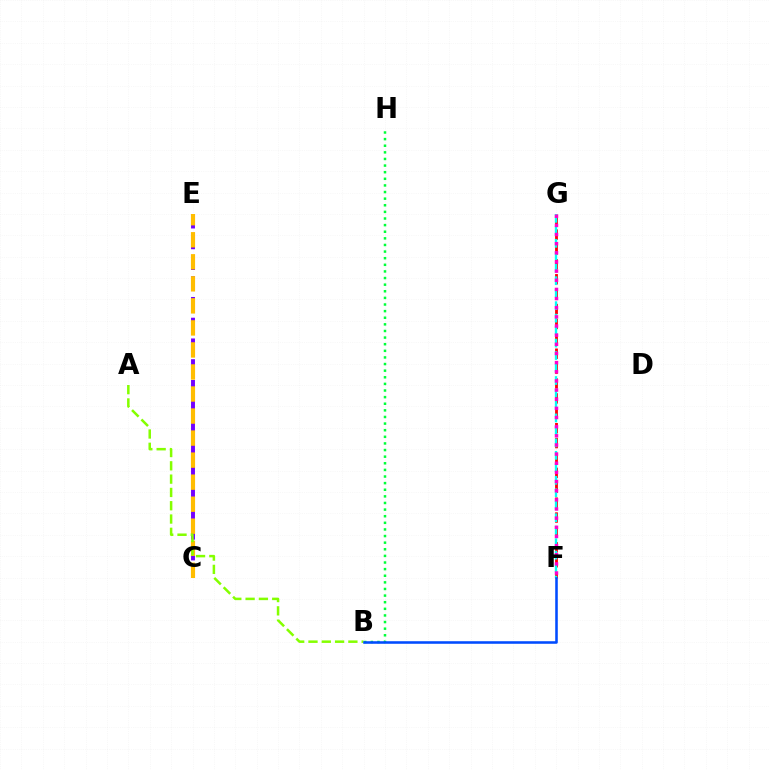{('C', 'E'): [{'color': '#7200ff', 'line_style': 'dashed', 'thickness': 2.82}, {'color': '#ffbd00', 'line_style': 'dashed', 'thickness': 2.99}], ('F', 'G'): [{'color': '#ff0000', 'line_style': 'dashed', 'thickness': 2.02}, {'color': '#00fff6', 'line_style': 'dashed', 'thickness': 1.69}, {'color': '#ff00cf', 'line_style': 'dotted', 'thickness': 2.49}], ('A', 'B'): [{'color': '#84ff00', 'line_style': 'dashed', 'thickness': 1.81}], ('B', 'H'): [{'color': '#00ff39', 'line_style': 'dotted', 'thickness': 1.8}], ('B', 'F'): [{'color': '#004bff', 'line_style': 'solid', 'thickness': 1.84}]}